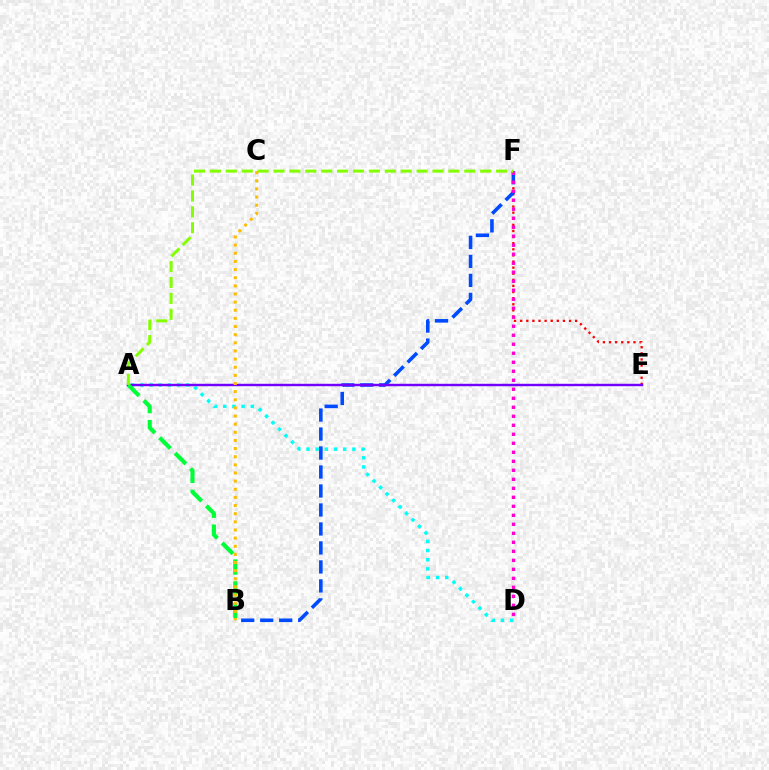{('E', 'F'): [{'color': '#ff0000', 'line_style': 'dotted', 'thickness': 1.66}], ('B', 'F'): [{'color': '#004bff', 'line_style': 'dashed', 'thickness': 2.58}], ('A', 'D'): [{'color': '#00fff6', 'line_style': 'dotted', 'thickness': 2.49}], ('A', 'E'): [{'color': '#7200ff', 'line_style': 'solid', 'thickness': 1.75}], ('D', 'F'): [{'color': '#ff00cf', 'line_style': 'dotted', 'thickness': 2.45}], ('A', 'B'): [{'color': '#00ff39', 'line_style': 'dashed', 'thickness': 2.97}], ('A', 'F'): [{'color': '#84ff00', 'line_style': 'dashed', 'thickness': 2.16}], ('B', 'C'): [{'color': '#ffbd00', 'line_style': 'dotted', 'thickness': 2.21}]}